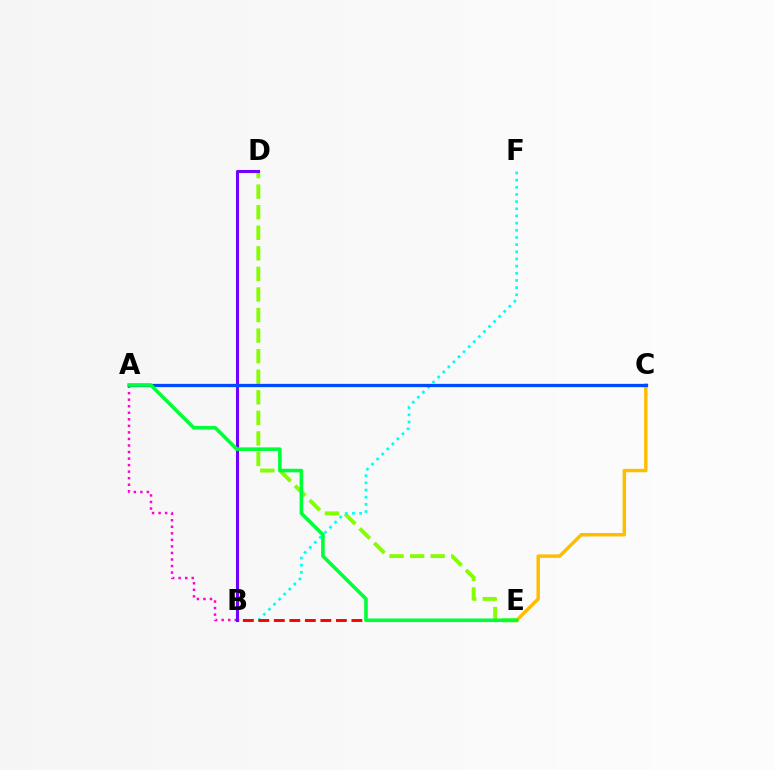{('A', 'B'): [{'color': '#ff00cf', 'line_style': 'dotted', 'thickness': 1.78}], ('D', 'E'): [{'color': '#84ff00', 'line_style': 'dashed', 'thickness': 2.79}], ('B', 'F'): [{'color': '#00fff6', 'line_style': 'dotted', 'thickness': 1.95}], ('B', 'E'): [{'color': '#ff0000', 'line_style': 'dashed', 'thickness': 2.11}], ('B', 'D'): [{'color': '#7200ff', 'line_style': 'solid', 'thickness': 2.2}], ('C', 'E'): [{'color': '#ffbd00', 'line_style': 'solid', 'thickness': 2.49}], ('A', 'C'): [{'color': '#004bff', 'line_style': 'solid', 'thickness': 2.36}], ('A', 'E'): [{'color': '#00ff39', 'line_style': 'solid', 'thickness': 2.58}]}